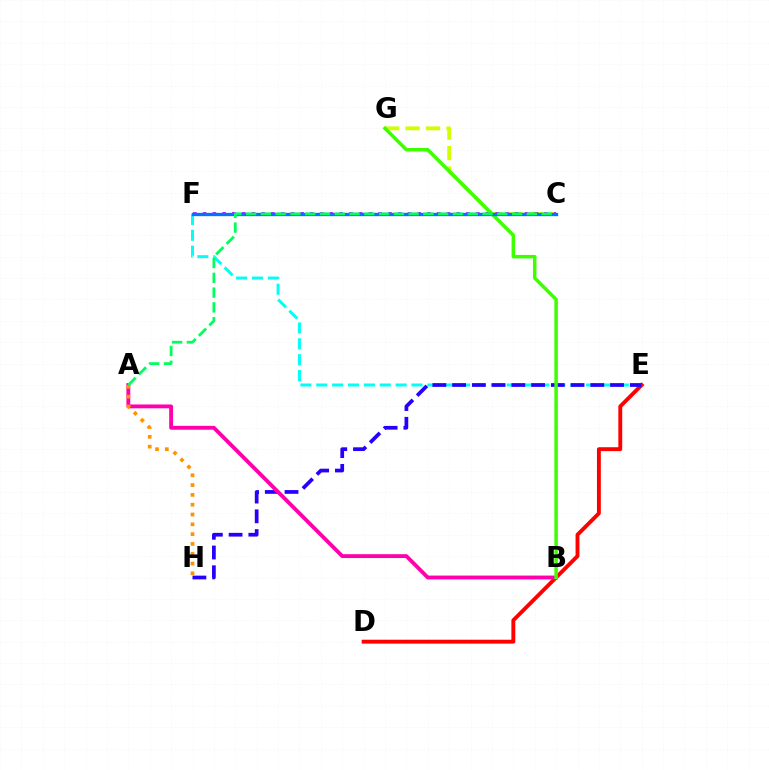{('D', 'E'): [{'color': '#ff0000', 'line_style': 'solid', 'thickness': 2.79}], ('C', 'G'): [{'color': '#d1ff00', 'line_style': 'dashed', 'thickness': 2.78}], ('C', 'F'): [{'color': '#b900ff', 'line_style': 'dotted', 'thickness': 2.65}, {'color': '#0074ff', 'line_style': 'solid', 'thickness': 2.39}], ('E', 'F'): [{'color': '#00fff6', 'line_style': 'dashed', 'thickness': 2.16}], ('E', 'H'): [{'color': '#2500ff', 'line_style': 'dashed', 'thickness': 2.68}], ('A', 'B'): [{'color': '#ff00ac', 'line_style': 'solid', 'thickness': 2.77}], ('B', 'G'): [{'color': '#3dff00', 'line_style': 'solid', 'thickness': 2.52}], ('A', 'H'): [{'color': '#ff9400', 'line_style': 'dotted', 'thickness': 2.67}], ('A', 'C'): [{'color': '#00ff5c', 'line_style': 'dashed', 'thickness': 2.01}]}